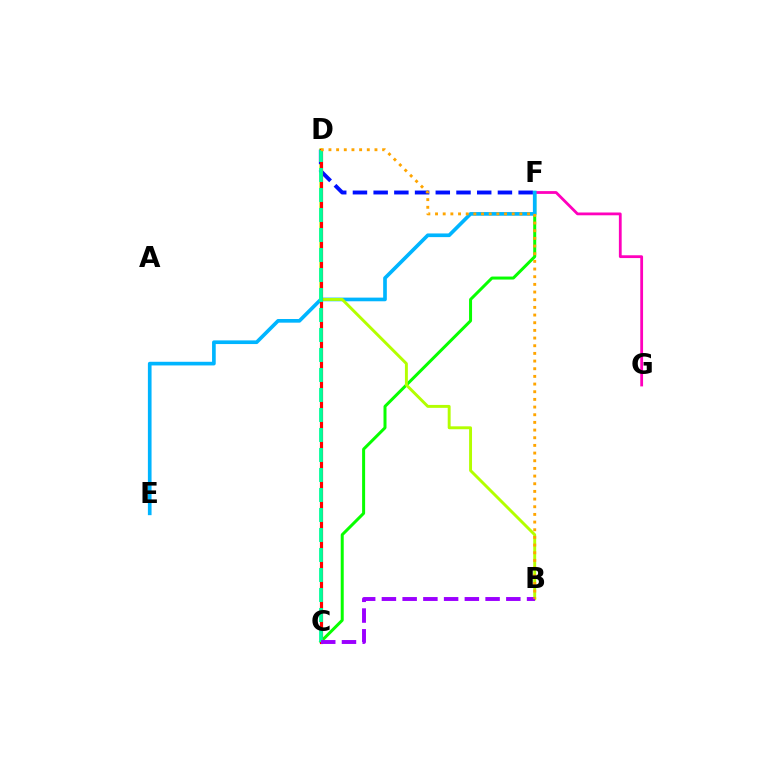{('C', 'F'): [{'color': '#08ff00', 'line_style': 'solid', 'thickness': 2.16}], ('F', 'G'): [{'color': '#ff00bd', 'line_style': 'solid', 'thickness': 2.01}], ('E', 'F'): [{'color': '#00b5ff', 'line_style': 'solid', 'thickness': 2.64}], ('B', 'D'): [{'color': '#b3ff00', 'line_style': 'solid', 'thickness': 2.1}, {'color': '#ffa500', 'line_style': 'dotted', 'thickness': 2.08}], ('D', 'F'): [{'color': '#0010ff', 'line_style': 'dashed', 'thickness': 2.81}], ('C', 'D'): [{'color': '#ff0000', 'line_style': 'solid', 'thickness': 2.28}, {'color': '#00ff9d', 'line_style': 'dashed', 'thickness': 2.72}], ('B', 'C'): [{'color': '#9b00ff', 'line_style': 'dashed', 'thickness': 2.82}]}